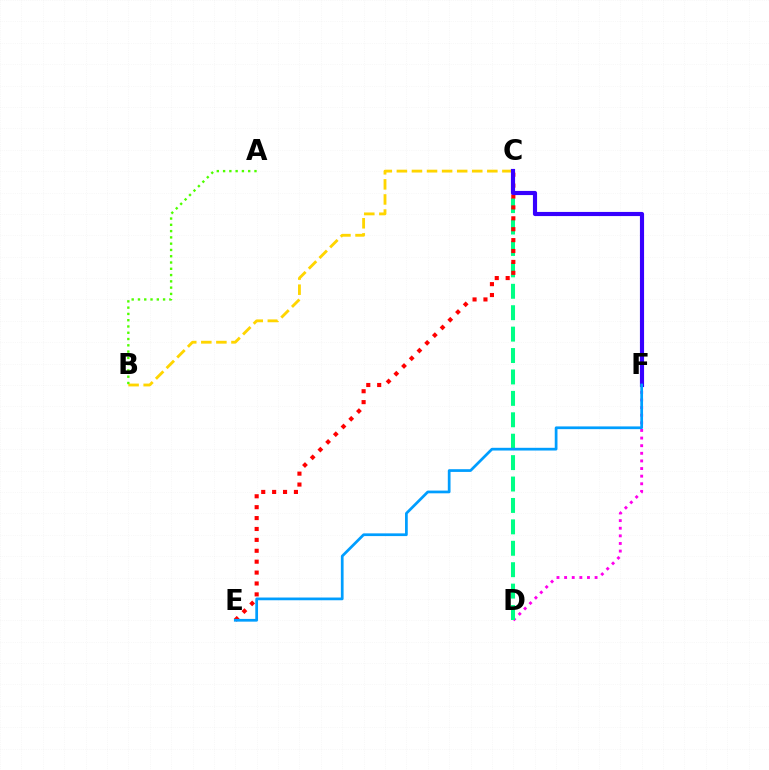{('D', 'F'): [{'color': '#ff00ed', 'line_style': 'dotted', 'thickness': 2.07}], ('C', 'D'): [{'color': '#00ff86', 'line_style': 'dashed', 'thickness': 2.91}], ('B', 'C'): [{'color': '#ffd500', 'line_style': 'dashed', 'thickness': 2.05}], ('A', 'B'): [{'color': '#4fff00', 'line_style': 'dotted', 'thickness': 1.71}], ('C', 'E'): [{'color': '#ff0000', 'line_style': 'dotted', 'thickness': 2.96}], ('C', 'F'): [{'color': '#3700ff', 'line_style': 'solid', 'thickness': 2.98}], ('E', 'F'): [{'color': '#009eff', 'line_style': 'solid', 'thickness': 1.96}]}